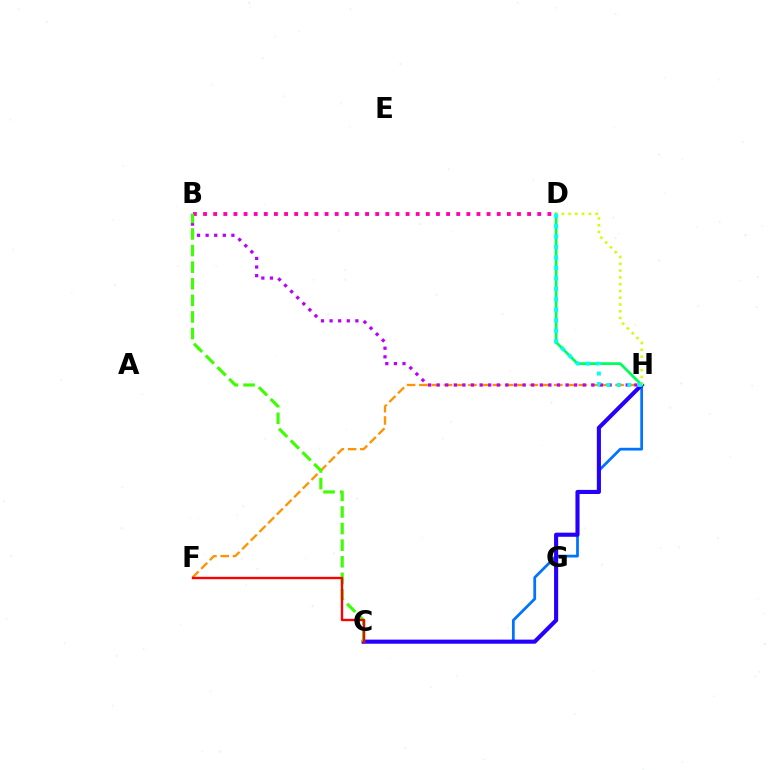{('C', 'H'): [{'color': '#0074ff', 'line_style': 'solid', 'thickness': 1.98}, {'color': '#2500ff', 'line_style': 'solid', 'thickness': 2.95}], ('B', 'D'): [{'color': '#ff00ac', 'line_style': 'dotted', 'thickness': 2.75}], ('D', 'H'): [{'color': '#00ff5c', 'line_style': 'solid', 'thickness': 1.97}, {'color': '#d1ff00', 'line_style': 'dotted', 'thickness': 1.84}, {'color': '#00fff6', 'line_style': 'dotted', 'thickness': 2.84}], ('F', 'H'): [{'color': '#ff9400', 'line_style': 'dashed', 'thickness': 1.67}], ('B', 'H'): [{'color': '#b900ff', 'line_style': 'dotted', 'thickness': 2.34}], ('B', 'C'): [{'color': '#3dff00', 'line_style': 'dashed', 'thickness': 2.25}], ('C', 'F'): [{'color': '#ff0000', 'line_style': 'solid', 'thickness': 1.7}]}